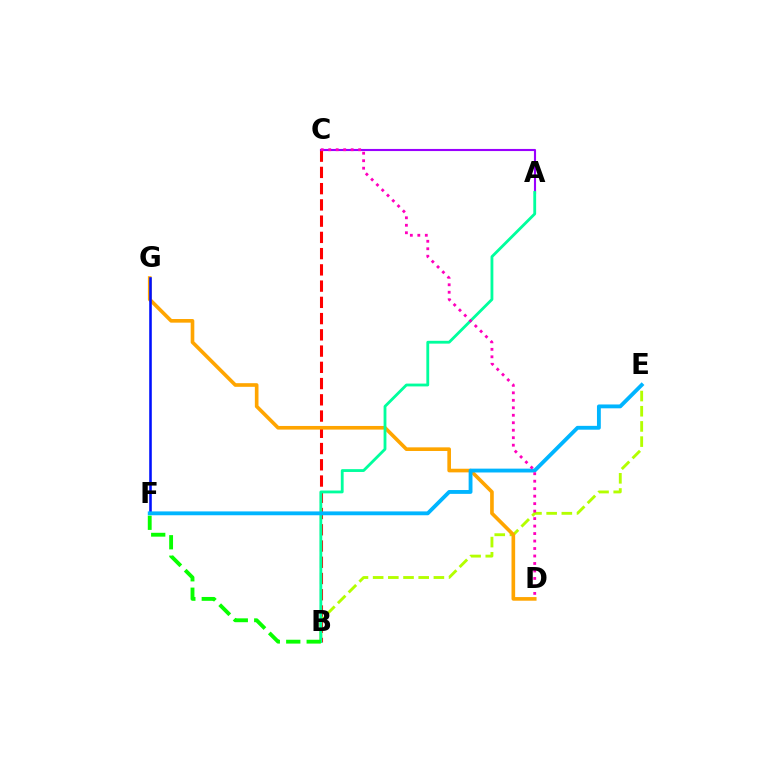{('B', 'E'): [{'color': '#b3ff00', 'line_style': 'dashed', 'thickness': 2.06}], ('B', 'C'): [{'color': '#ff0000', 'line_style': 'dashed', 'thickness': 2.21}], ('A', 'C'): [{'color': '#9b00ff', 'line_style': 'solid', 'thickness': 1.52}], ('D', 'G'): [{'color': '#ffa500', 'line_style': 'solid', 'thickness': 2.62}], ('A', 'B'): [{'color': '#00ff9d', 'line_style': 'solid', 'thickness': 2.03}], ('F', 'G'): [{'color': '#0010ff', 'line_style': 'solid', 'thickness': 1.86}], ('B', 'F'): [{'color': '#08ff00', 'line_style': 'dashed', 'thickness': 2.78}], ('E', 'F'): [{'color': '#00b5ff', 'line_style': 'solid', 'thickness': 2.77}], ('C', 'D'): [{'color': '#ff00bd', 'line_style': 'dotted', 'thickness': 2.03}]}